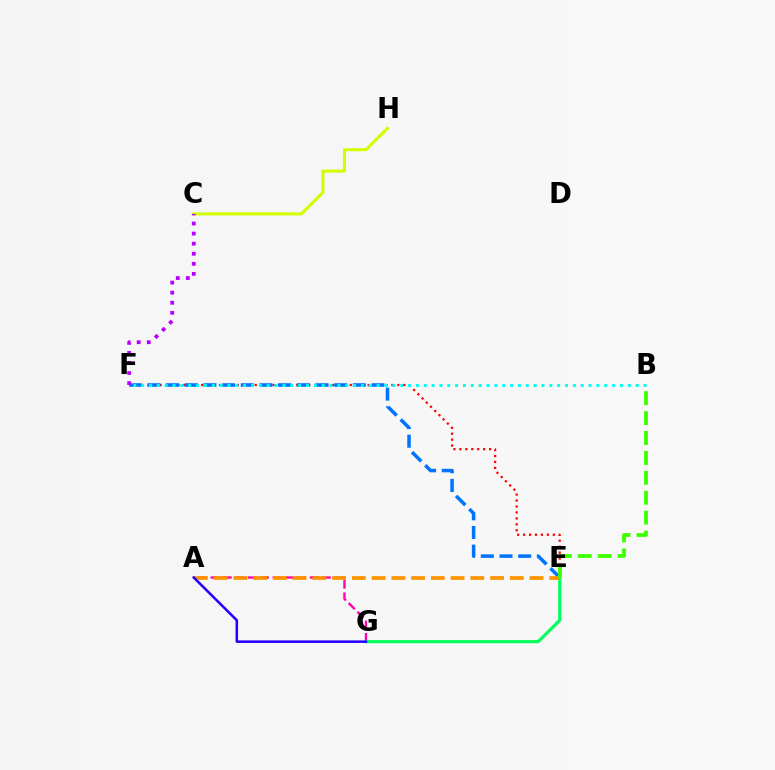{('E', 'F'): [{'color': '#ff0000', 'line_style': 'dotted', 'thickness': 1.61}, {'color': '#0074ff', 'line_style': 'dashed', 'thickness': 2.54}], ('A', 'G'): [{'color': '#ff00ac', 'line_style': 'dashed', 'thickness': 1.68}, {'color': '#2500ff', 'line_style': 'solid', 'thickness': 1.83}], ('E', 'G'): [{'color': '#00ff5c', 'line_style': 'solid', 'thickness': 2.26}], ('C', 'H'): [{'color': '#d1ff00', 'line_style': 'solid', 'thickness': 2.2}], ('A', 'E'): [{'color': '#ff9400', 'line_style': 'dashed', 'thickness': 2.68}], ('B', 'E'): [{'color': '#3dff00', 'line_style': 'dashed', 'thickness': 2.71}], ('B', 'F'): [{'color': '#00fff6', 'line_style': 'dotted', 'thickness': 2.13}], ('C', 'F'): [{'color': '#b900ff', 'line_style': 'dotted', 'thickness': 2.74}]}